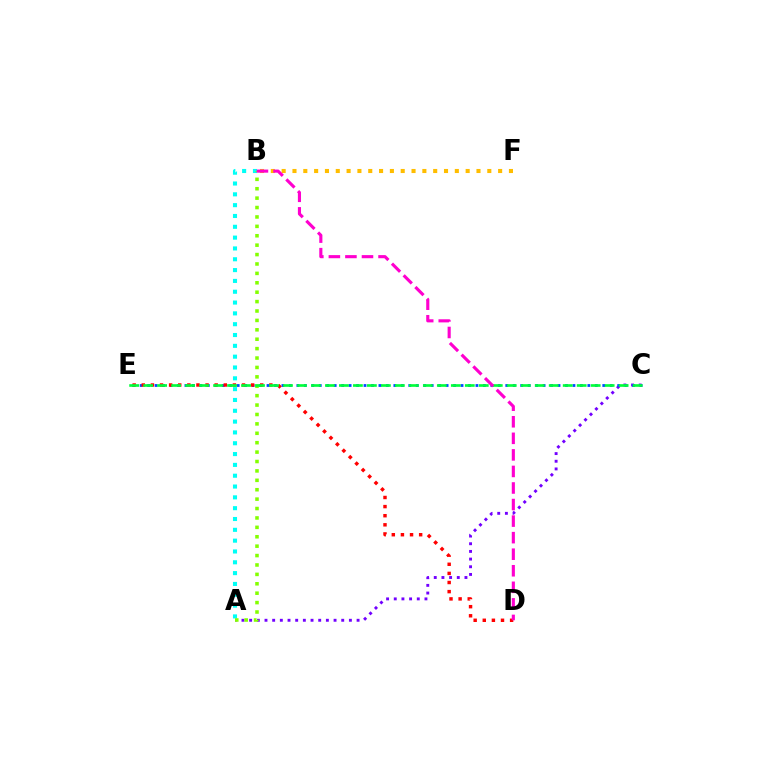{('A', 'C'): [{'color': '#7200ff', 'line_style': 'dotted', 'thickness': 2.08}], ('C', 'E'): [{'color': '#004bff', 'line_style': 'dotted', 'thickness': 2.03}, {'color': '#00ff39', 'line_style': 'dashed', 'thickness': 1.9}], ('D', 'E'): [{'color': '#ff0000', 'line_style': 'dotted', 'thickness': 2.48}], ('A', 'B'): [{'color': '#00fff6', 'line_style': 'dotted', 'thickness': 2.94}, {'color': '#84ff00', 'line_style': 'dotted', 'thickness': 2.56}], ('B', 'F'): [{'color': '#ffbd00', 'line_style': 'dotted', 'thickness': 2.94}], ('B', 'D'): [{'color': '#ff00cf', 'line_style': 'dashed', 'thickness': 2.25}]}